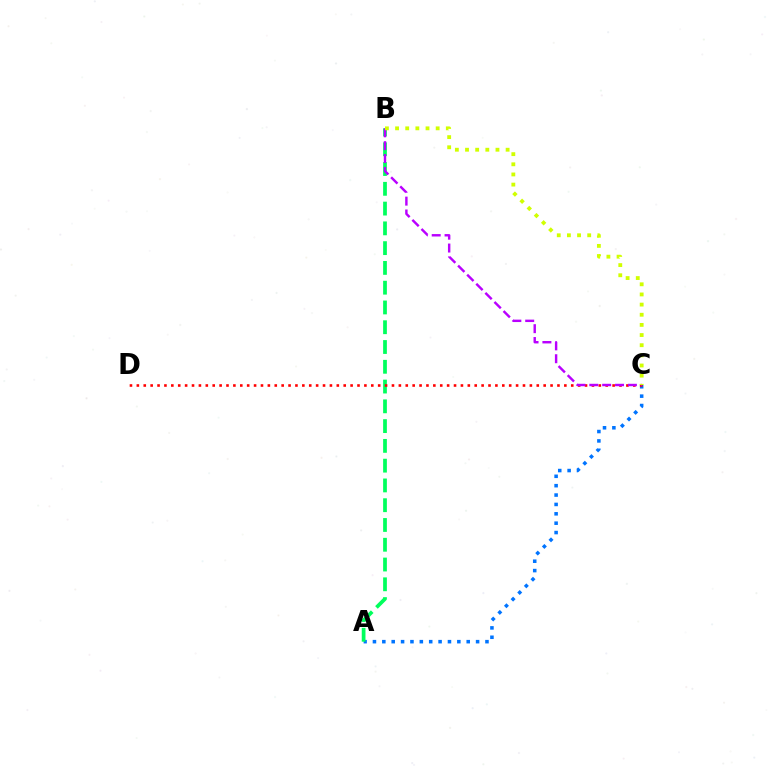{('A', 'C'): [{'color': '#0074ff', 'line_style': 'dotted', 'thickness': 2.55}], ('A', 'B'): [{'color': '#00ff5c', 'line_style': 'dashed', 'thickness': 2.69}], ('C', 'D'): [{'color': '#ff0000', 'line_style': 'dotted', 'thickness': 1.87}], ('B', 'C'): [{'color': '#b900ff', 'line_style': 'dashed', 'thickness': 1.75}, {'color': '#d1ff00', 'line_style': 'dotted', 'thickness': 2.76}]}